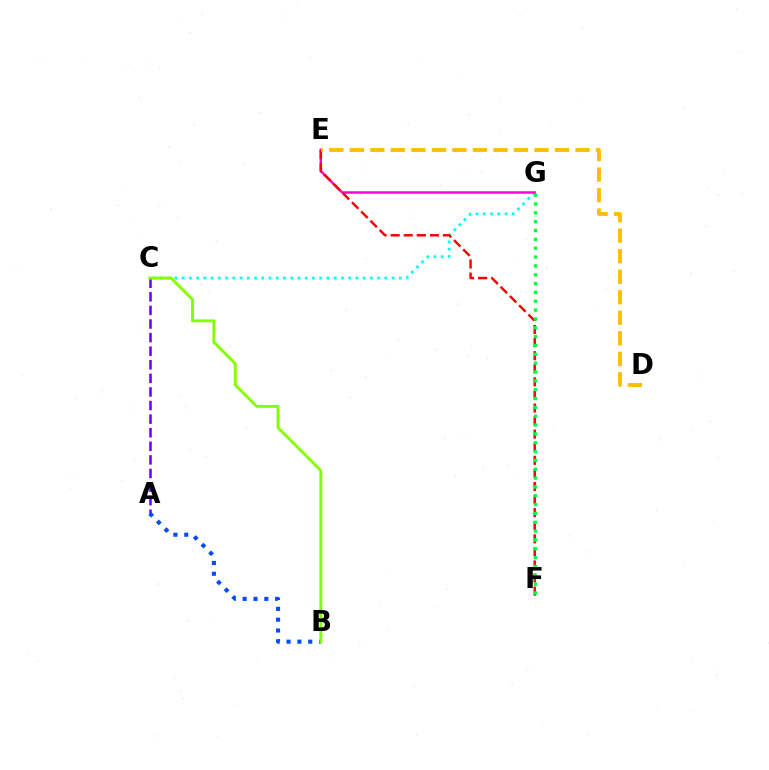{('C', 'G'): [{'color': '#00fff6', 'line_style': 'dotted', 'thickness': 1.97}], ('E', 'G'): [{'color': '#ff00cf', 'line_style': 'solid', 'thickness': 1.74}], ('A', 'C'): [{'color': '#7200ff', 'line_style': 'dashed', 'thickness': 1.85}], ('A', 'B'): [{'color': '#004bff', 'line_style': 'dotted', 'thickness': 2.94}], ('B', 'C'): [{'color': '#84ff00', 'line_style': 'solid', 'thickness': 2.1}], ('E', 'F'): [{'color': '#ff0000', 'line_style': 'dashed', 'thickness': 1.78}], ('F', 'G'): [{'color': '#00ff39', 'line_style': 'dotted', 'thickness': 2.4}], ('D', 'E'): [{'color': '#ffbd00', 'line_style': 'dashed', 'thickness': 2.79}]}